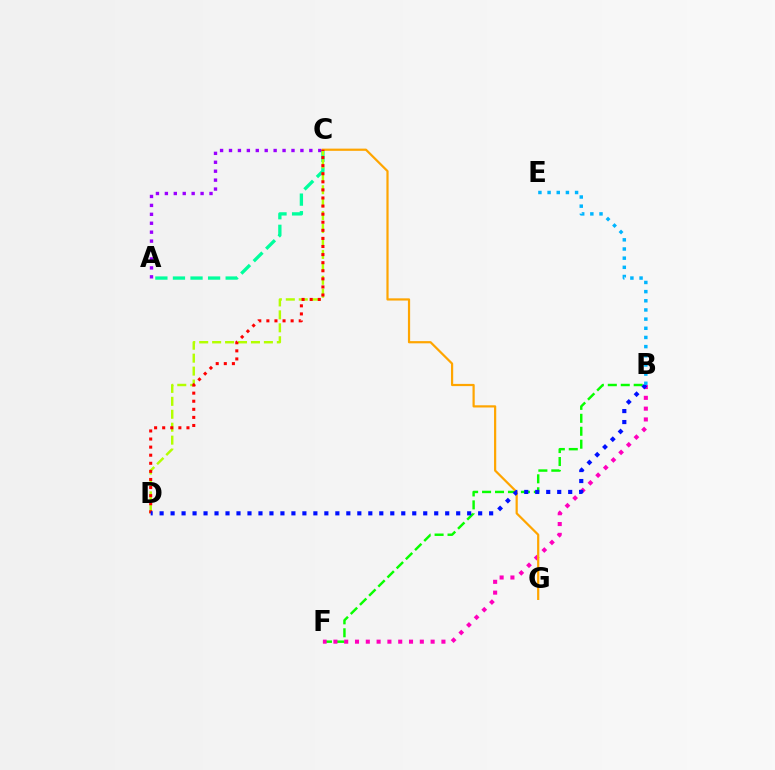{('B', 'F'): [{'color': '#08ff00', 'line_style': 'dashed', 'thickness': 1.76}, {'color': '#ff00bd', 'line_style': 'dotted', 'thickness': 2.93}], ('A', 'C'): [{'color': '#00ff9d', 'line_style': 'dashed', 'thickness': 2.39}, {'color': '#9b00ff', 'line_style': 'dotted', 'thickness': 2.43}], ('C', 'D'): [{'color': '#b3ff00', 'line_style': 'dashed', 'thickness': 1.76}, {'color': '#ff0000', 'line_style': 'dotted', 'thickness': 2.2}], ('C', 'G'): [{'color': '#ffa500', 'line_style': 'solid', 'thickness': 1.59}], ('B', 'D'): [{'color': '#0010ff', 'line_style': 'dotted', 'thickness': 2.98}], ('B', 'E'): [{'color': '#00b5ff', 'line_style': 'dotted', 'thickness': 2.49}]}